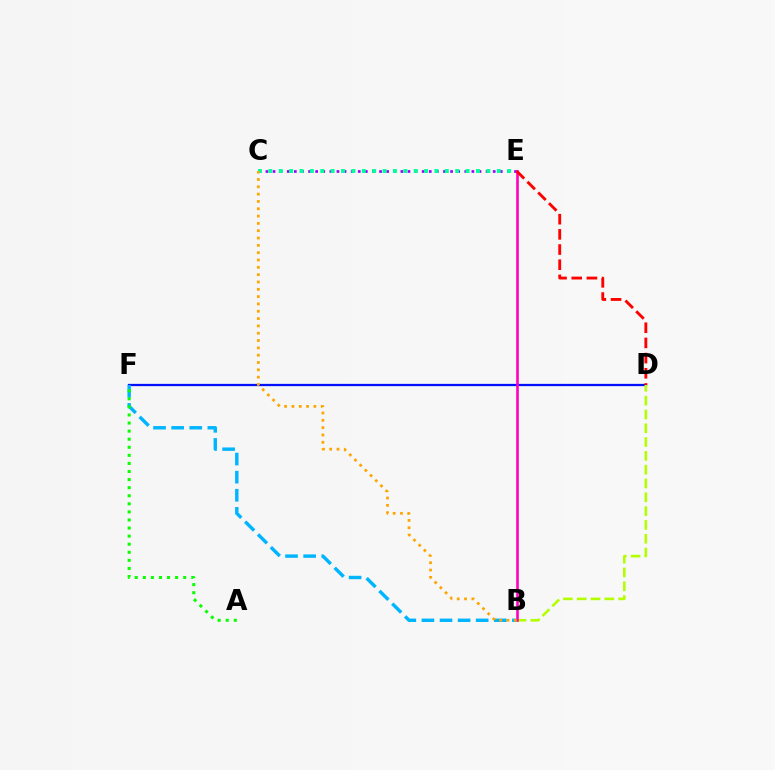{('D', 'F'): [{'color': '#0010ff', 'line_style': 'solid', 'thickness': 1.63}], ('B', 'F'): [{'color': '#00b5ff', 'line_style': 'dashed', 'thickness': 2.46}], ('C', 'E'): [{'color': '#9b00ff', 'line_style': 'dotted', 'thickness': 1.93}, {'color': '#00ff9d', 'line_style': 'dotted', 'thickness': 2.82}], ('B', 'D'): [{'color': '#b3ff00', 'line_style': 'dashed', 'thickness': 1.88}], ('B', 'E'): [{'color': '#ff00bd', 'line_style': 'solid', 'thickness': 1.88}], ('D', 'E'): [{'color': '#ff0000', 'line_style': 'dashed', 'thickness': 2.06}], ('B', 'C'): [{'color': '#ffa500', 'line_style': 'dotted', 'thickness': 1.99}], ('A', 'F'): [{'color': '#08ff00', 'line_style': 'dotted', 'thickness': 2.19}]}